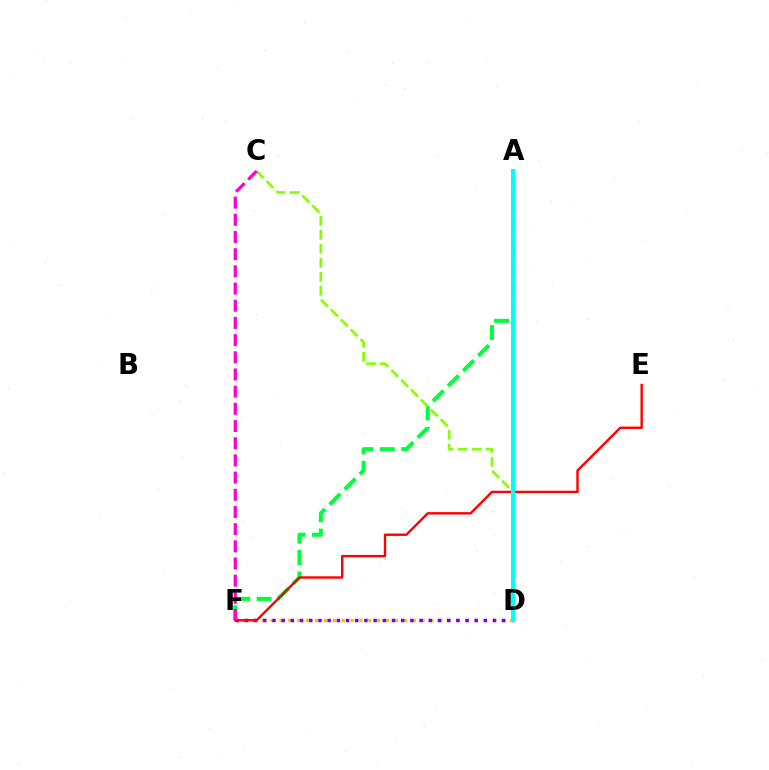{('A', 'F'): [{'color': '#00ff39', 'line_style': 'dashed', 'thickness': 2.91}], ('D', 'F'): [{'color': '#ffbd00', 'line_style': 'dotted', 'thickness': 2.41}, {'color': '#7200ff', 'line_style': 'dotted', 'thickness': 2.5}], ('A', 'D'): [{'color': '#004bff', 'line_style': 'solid', 'thickness': 1.92}, {'color': '#00fff6', 'line_style': 'solid', 'thickness': 2.92}], ('C', 'D'): [{'color': '#84ff00', 'line_style': 'dashed', 'thickness': 1.9}], ('E', 'F'): [{'color': '#ff0000', 'line_style': 'solid', 'thickness': 1.73}], ('C', 'F'): [{'color': '#ff00cf', 'line_style': 'dashed', 'thickness': 2.33}]}